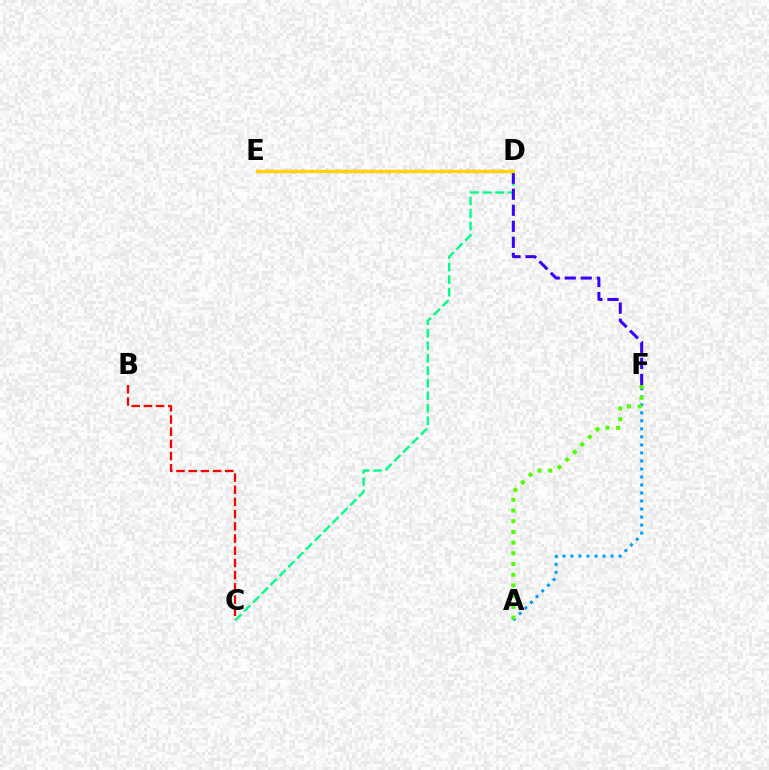{('C', 'D'): [{'color': '#00ff86', 'line_style': 'dashed', 'thickness': 1.7}], ('A', 'F'): [{'color': '#009eff', 'line_style': 'dotted', 'thickness': 2.18}, {'color': '#4fff00', 'line_style': 'dotted', 'thickness': 2.91}], ('D', 'F'): [{'color': '#3700ff', 'line_style': 'dashed', 'thickness': 2.18}], ('D', 'E'): [{'color': '#ff00ed', 'line_style': 'dotted', 'thickness': 2.36}, {'color': '#ffd500', 'line_style': 'solid', 'thickness': 2.38}], ('B', 'C'): [{'color': '#ff0000', 'line_style': 'dashed', 'thickness': 1.66}]}